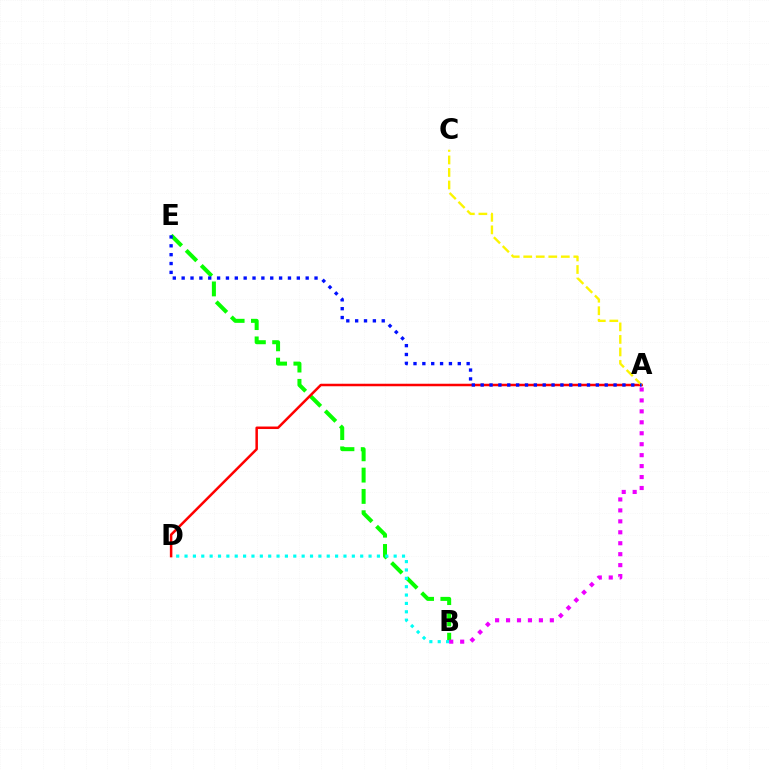{('B', 'E'): [{'color': '#08ff00', 'line_style': 'dashed', 'thickness': 2.89}], ('B', 'D'): [{'color': '#00fff6', 'line_style': 'dotted', 'thickness': 2.27}], ('A', 'D'): [{'color': '#ff0000', 'line_style': 'solid', 'thickness': 1.81}], ('A', 'B'): [{'color': '#ee00ff', 'line_style': 'dotted', 'thickness': 2.97}], ('A', 'C'): [{'color': '#fcf500', 'line_style': 'dashed', 'thickness': 1.7}], ('A', 'E'): [{'color': '#0010ff', 'line_style': 'dotted', 'thickness': 2.41}]}